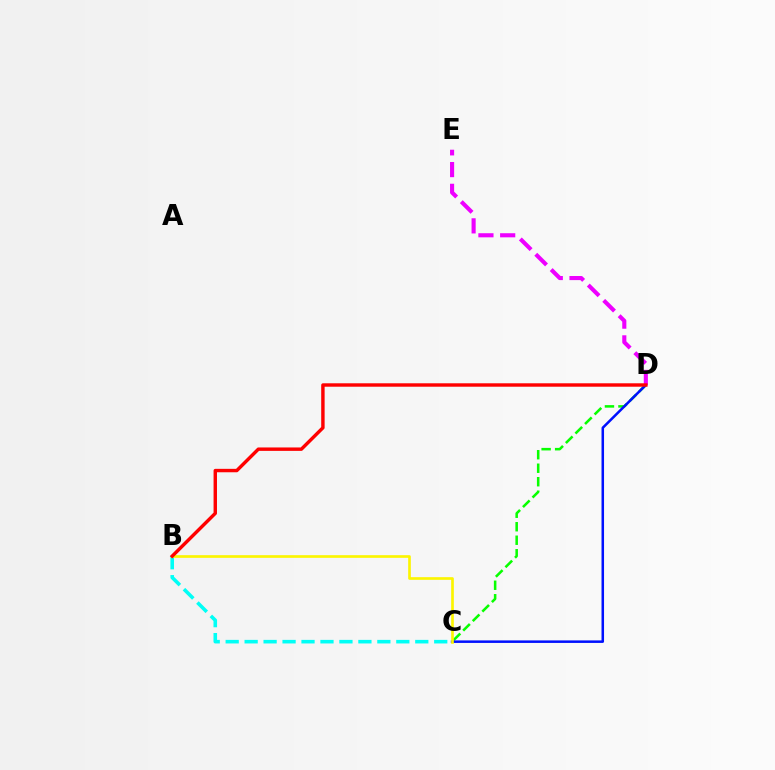{('B', 'C'): [{'color': '#00fff6', 'line_style': 'dashed', 'thickness': 2.58}, {'color': '#fcf500', 'line_style': 'solid', 'thickness': 1.92}], ('C', 'D'): [{'color': '#08ff00', 'line_style': 'dashed', 'thickness': 1.83}, {'color': '#0010ff', 'line_style': 'solid', 'thickness': 1.82}], ('D', 'E'): [{'color': '#ee00ff', 'line_style': 'dashed', 'thickness': 2.95}], ('B', 'D'): [{'color': '#ff0000', 'line_style': 'solid', 'thickness': 2.46}]}